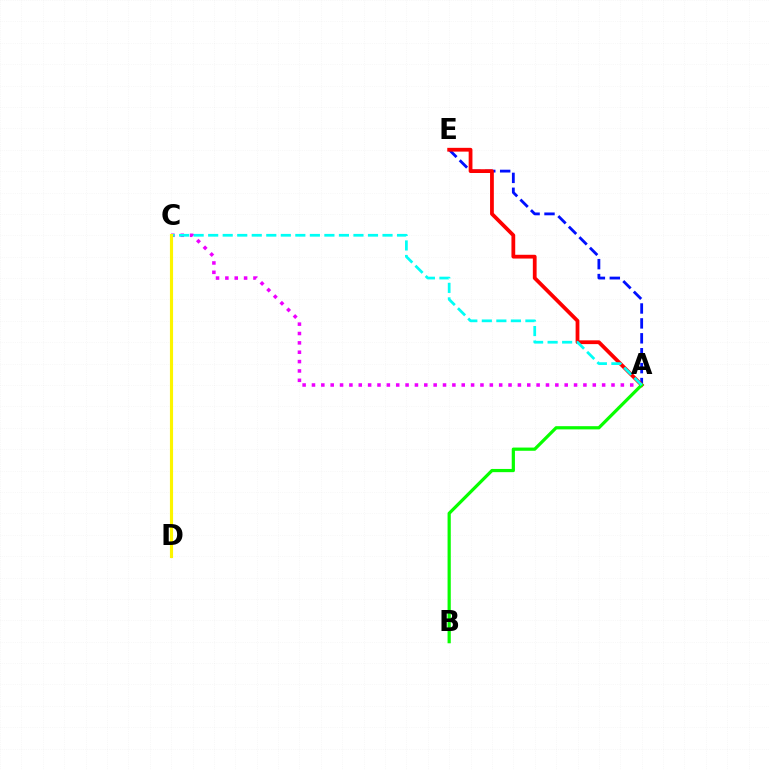{('A', 'C'): [{'color': '#ee00ff', 'line_style': 'dotted', 'thickness': 2.54}, {'color': '#00fff6', 'line_style': 'dashed', 'thickness': 1.97}], ('A', 'E'): [{'color': '#0010ff', 'line_style': 'dashed', 'thickness': 2.03}, {'color': '#ff0000', 'line_style': 'solid', 'thickness': 2.72}], ('A', 'B'): [{'color': '#08ff00', 'line_style': 'solid', 'thickness': 2.31}], ('C', 'D'): [{'color': '#fcf500', 'line_style': 'solid', 'thickness': 2.25}]}